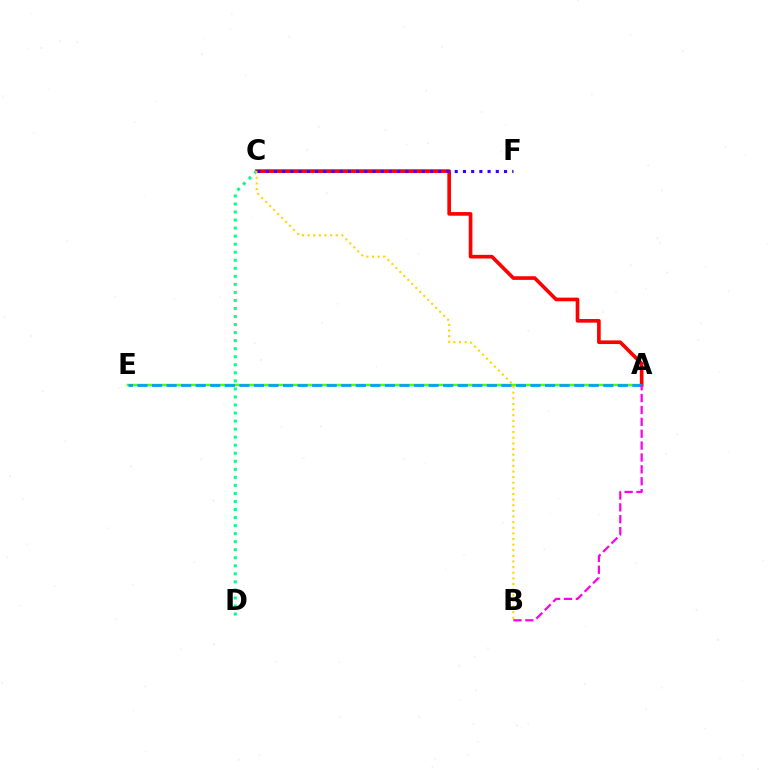{('A', 'E'): [{'color': '#4fff00', 'line_style': 'solid', 'thickness': 1.78}, {'color': '#009eff', 'line_style': 'dashed', 'thickness': 1.98}], ('A', 'C'): [{'color': '#ff0000', 'line_style': 'solid', 'thickness': 2.62}], ('C', 'D'): [{'color': '#00ff86', 'line_style': 'dotted', 'thickness': 2.18}], ('A', 'B'): [{'color': '#ff00ed', 'line_style': 'dashed', 'thickness': 1.61}], ('B', 'C'): [{'color': '#ffd500', 'line_style': 'dotted', 'thickness': 1.53}], ('C', 'F'): [{'color': '#3700ff', 'line_style': 'dotted', 'thickness': 2.23}]}